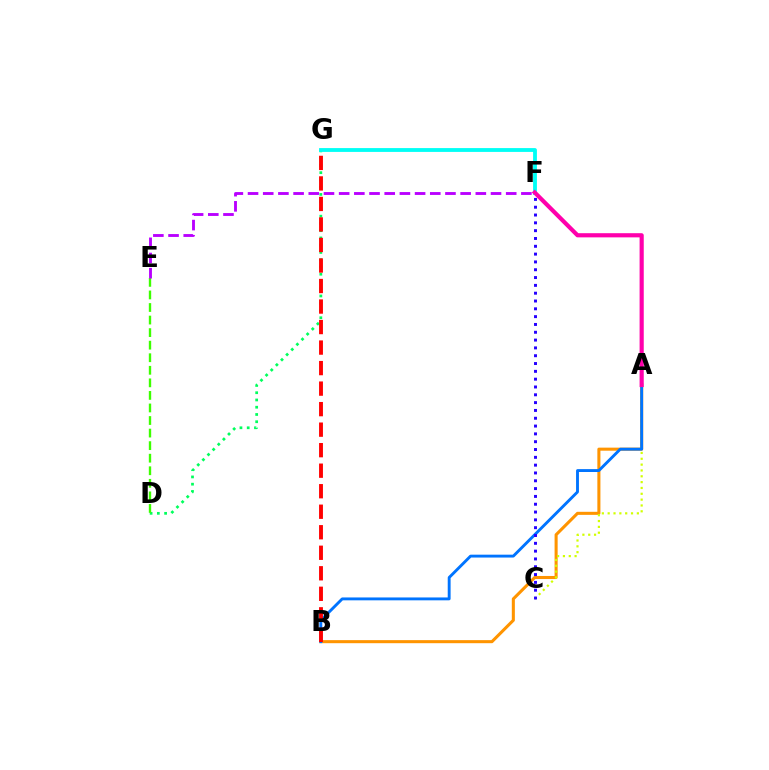{('A', 'B'): [{'color': '#ff9400', 'line_style': 'solid', 'thickness': 2.2}, {'color': '#0074ff', 'line_style': 'solid', 'thickness': 2.08}], ('D', 'G'): [{'color': '#00ff5c', 'line_style': 'dotted', 'thickness': 1.97}], ('A', 'C'): [{'color': '#d1ff00', 'line_style': 'dotted', 'thickness': 1.59}], ('B', 'G'): [{'color': '#ff0000', 'line_style': 'dashed', 'thickness': 2.79}], ('C', 'F'): [{'color': '#2500ff', 'line_style': 'dotted', 'thickness': 2.12}], ('D', 'E'): [{'color': '#3dff00', 'line_style': 'dashed', 'thickness': 1.71}], ('F', 'G'): [{'color': '#00fff6', 'line_style': 'solid', 'thickness': 2.76}], ('A', 'F'): [{'color': '#ff00ac', 'line_style': 'solid', 'thickness': 3.0}], ('E', 'F'): [{'color': '#b900ff', 'line_style': 'dashed', 'thickness': 2.06}]}